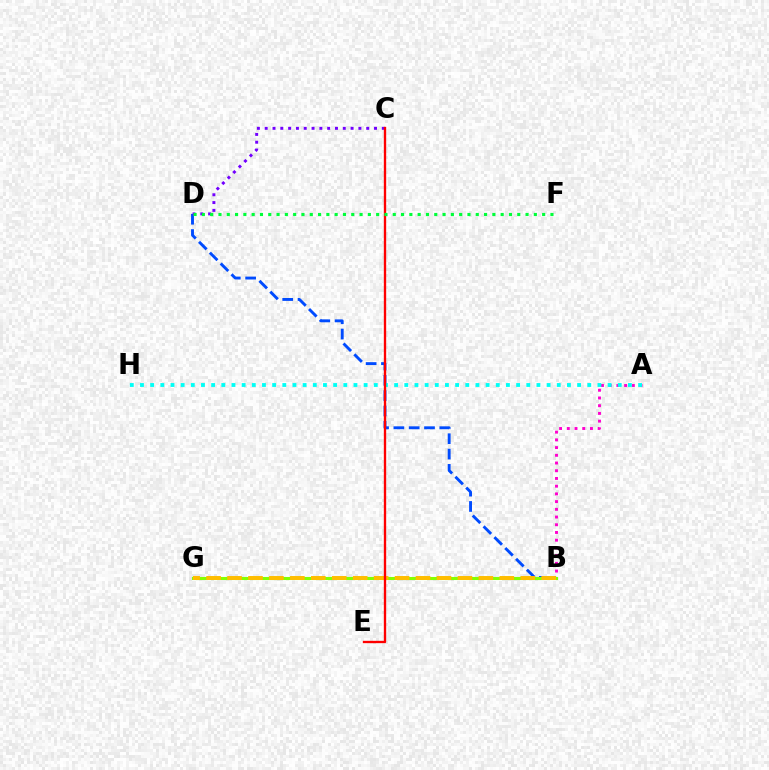{('A', 'B'): [{'color': '#ff00cf', 'line_style': 'dotted', 'thickness': 2.1}], ('B', 'D'): [{'color': '#004bff', 'line_style': 'dashed', 'thickness': 2.08}], ('B', 'G'): [{'color': '#84ff00', 'line_style': 'solid', 'thickness': 2.21}, {'color': '#ffbd00', 'line_style': 'dashed', 'thickness': 2.85}], ('A', 'H'): [{'color': '#00fff6', 'line_style': 'dotted', 'thickness': 2.76}], ('C', 'D'): [{'color': '#7200ff', 'line_style': 'dotted', 'thickness': 2.12}], ('C', 'E'): [{'color': '#ff0000', 'line_style': 'solid', 'thickness': 1.69}], ('D', 'F'): [{'color': '#00ff39', 'line_style': 'dotted', 'thickness': 2.26}]}